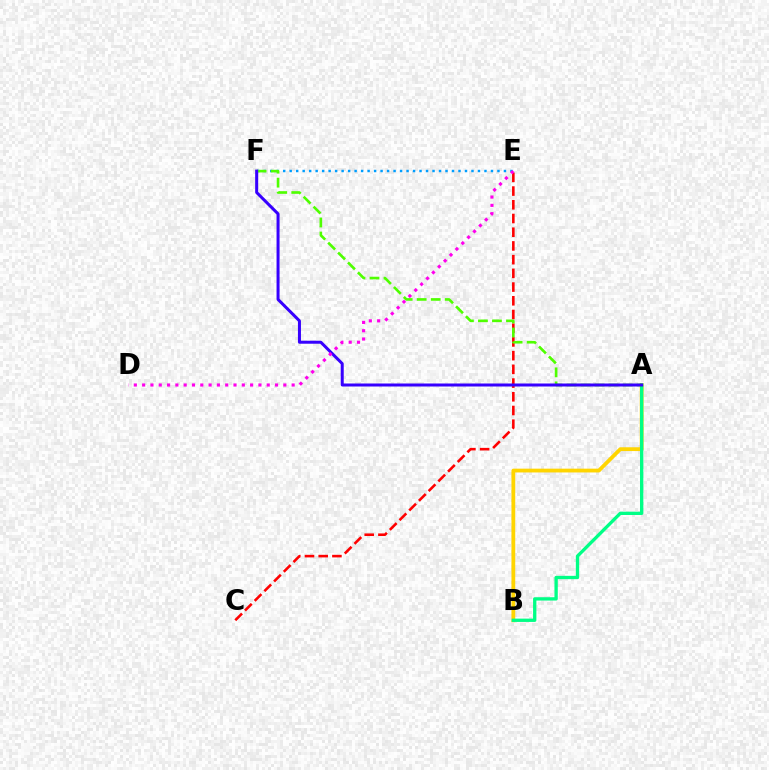{('A', 'B'): [{'color': '#ffd500', 'line_style': 'solid', 'thickness': 2.73}, {'color': '#00ff86', 'line_style': 'solid', 'thickness': 2.39}], ('E', 'F'): [{'color': '#009eff', 'line_style': 'dotted', 'thickness': 1.76}], ('C', 'E'): [{'color': '#ff0000', 'line_style': 'dashed', 'thickness': 1.86}], ('A', 'F'): [{'color': '#4fff00', 'line_style': 'dashed', 'thickness': 1.9}, {'color': '#3700ff', 'line_style': 'solid', 'thickness': 2.17}], ('D', 'E'): [{'color': '#ff00ed', 'line_style': 'dotted', 'thickness': 2.26}]}